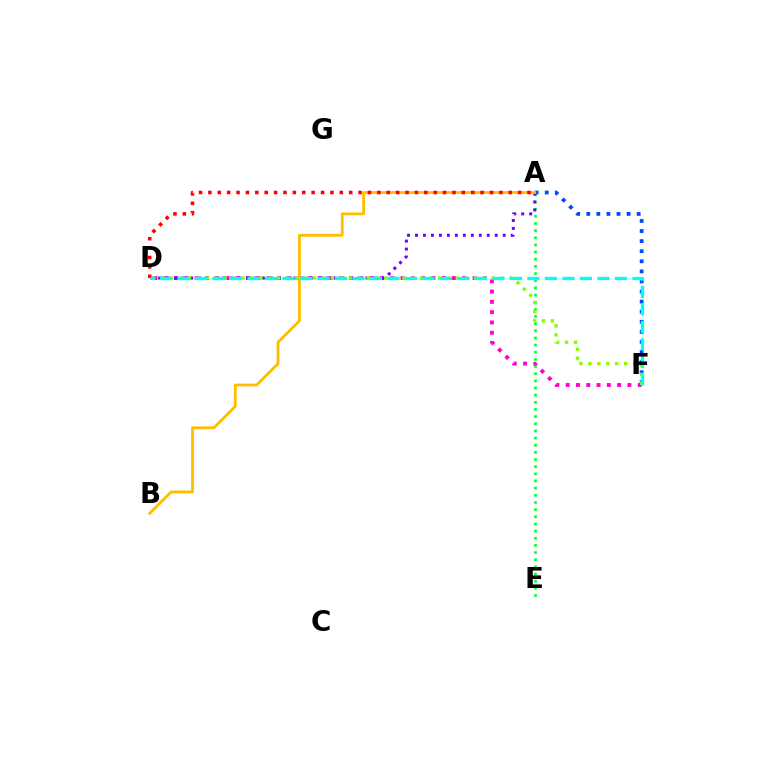{('D', 'F'): [{'color': '#ff00cf', 'line_style': 'dotted', 'thickness': 2.8}, {'color': '#84ff00', 'line_style': 'dotted', 'thickness': 2.43}, {'color': '#00fff6', 'line_style': 'dashed', 'thickness': 2.38}], ('A', 'E'): [{'color': '#00ff39', 'line_style': 'dotted', 'thickness': 1.94}], ('A', 'F'): [{'color': '#004bff', 'line_style': 'dotted', 'thickness': 2.74}], ('A', 'D'): [{'color': '#7200ff', 'line_style': 'dotted', 'thickness': 2.17}, {'color': '#ff0000', 'line_style': 'dotted', 'thickness': 2.55}], ('A', 'B'): [{'color': '#ffbd00', 'line_style': 'solid', 'thickness': 2.02}]}